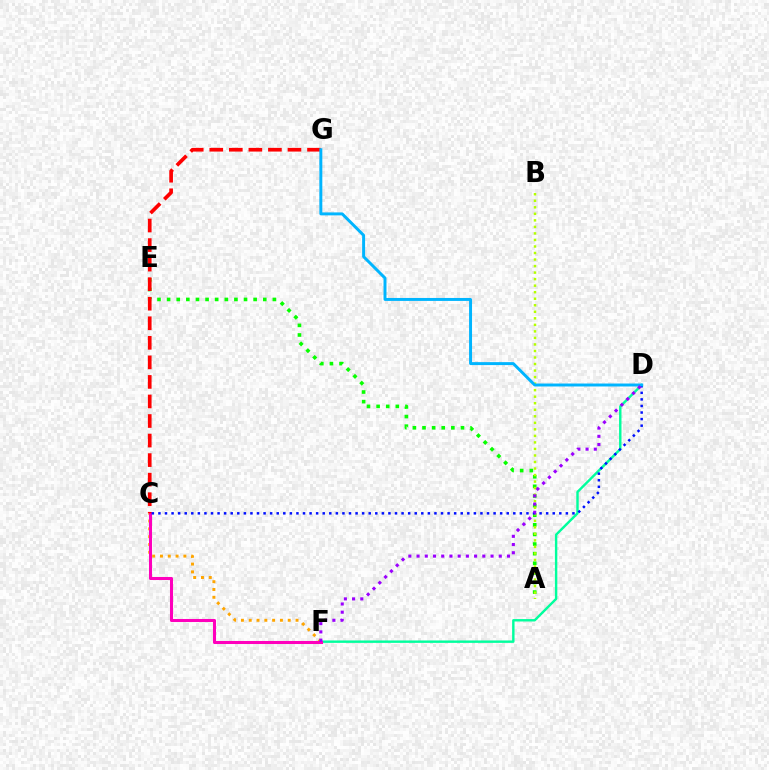{('D', 'F'): [{'color': '#00ff9d', 'line_style': 'solid', 'thickness': 1.74}, {'color': '#9b00ff', 'line_style': 'dotted', 'thickness': 2.23}], ('C', 'F'): [{'color': '#ffa500', 'line_style': 'dotted', 'thickness': 2.12}, {'color': '#ff00bd', 'line_style': 'solid', 'thickness': 2.19}], ('A', 'E'): [{'color': '#08ff00', 'line_style': 'dotted', 'thickness': 2.61}], ('A', 'B'): [{'color': '#b3ff00', 'line_style': 'dotted', 'thickness': 1.77}], ('C', 'G'): [{'color': '#ff0000', 'line_style': 'dashed', 'thickness': 2.66}], ('C', 'D'): [{'color': '#0010ff', 'line_style': 'dotted', 'thickness': 1.79}], ('D', 'G'): [{'color': '#00b5ff', 'line_style': 'solid', 'thickness': 2.13}]}